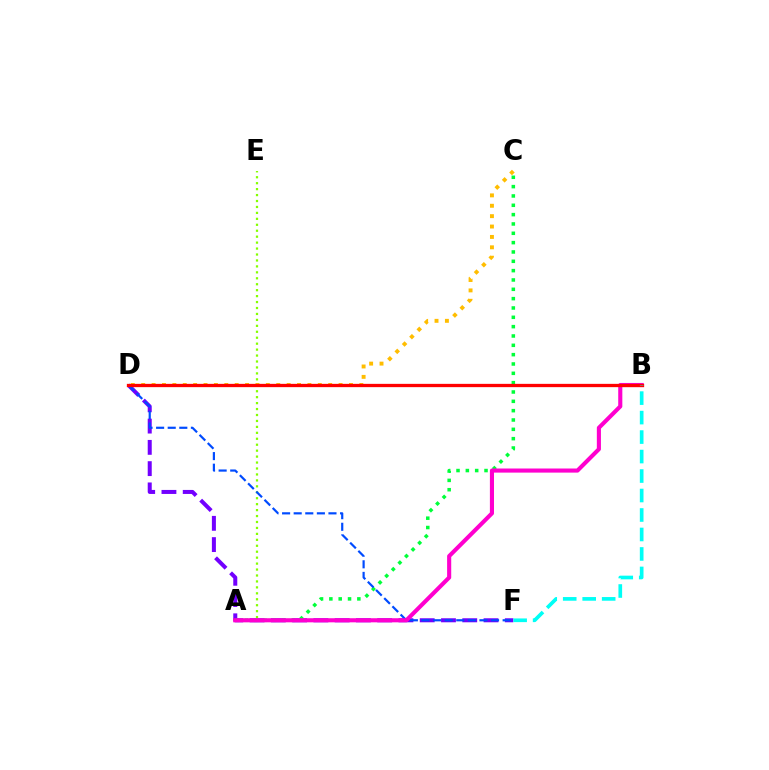{('D', 'F'): [{'color': '#7200ff', 'line_style': 'dashed', 'thickness': 2.89}, {'color': '#004bff', 'line_style': 'dashed', 'thickness': 1.58}], ('A', 'C'): [{'color': '#00ff39', 'line_style': 'dotted', 'thickness': 2.54}], ('A', 'E'): [{'color': '#84ff00', 'line_style': 'dotted', 'thickness': 1.61}], ('C', 'D'): [{'color': '#ffbd00', 'line_style': 'dotted', 'thickness': 2.82}], ('A', 'B'): [{'color': '#ff00cf', 'line_style': 'solid', 'thickness': 2.96}], ('B', 'D'): [{'color': '#ff0000', 'line_style': 'solid', 'thickness': 2.37}], ('B', 'F'): [{'color': '#00fff6', 'line_style': 'dashed', 'thickness': 2.65}]}